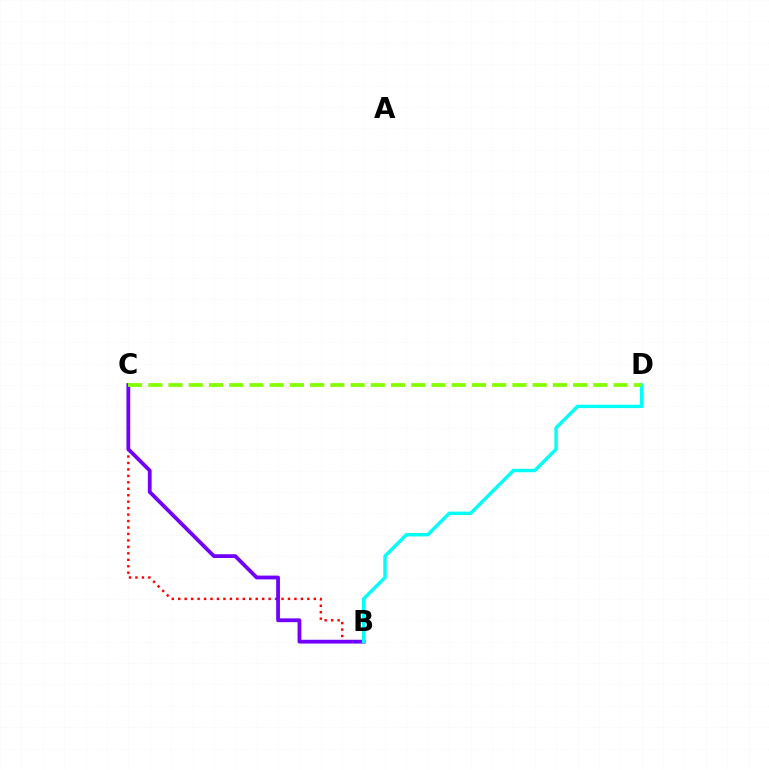{('B', 'C'): [{'color': '#ff0000', 'line_style': 'dotted', 'thickness': 1.75}, {'color': '#7200ff', 'line_style': 'solid', 'thickness': 2.73}], ('B', 'D'): [{'color': '#00fff6', 'line_style': 'solid', 'thickness': 2.45}], ('C', 'D'): [{'color': '#84ff00', 'line_style': 'dashed', 'thickness': 2.75}]}